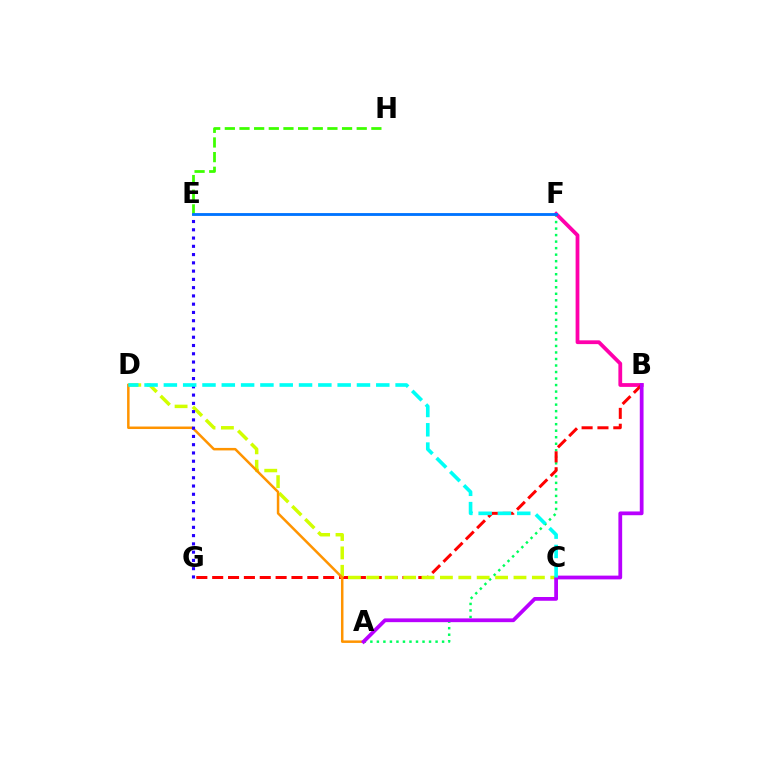{('A', 'F'): [{'color': '#00ff5c', 'line_style': 'dotted', 'thickness': 1.77}], ('B', 'F'): [{'color': '#ff00ac', 'line_style': 'solid', 'thickness': 2.72}], ('B', 'G'): [{'color': '#ff0000', 'line_style': 'dashed', 'thickness': 2.15}], ('C', 'D'): [{'color': '#d1ff00', 'line_style': 'dashed', 'thickness': 2.5}, {'color': '#00fff6', 'line_style': 'dashed', 'thickness': 2.62}], ('A', 'D'): [{'color': '#ff9400', 'line_style': 'solid', 'thickness': 1.8}], ('A', 'B'): [{'color': '#b900ff', 'line_style': 'solid', 'thickness': 2.71}], ('E', 'H'): [{'color': '#3dff00', 'line_style': 'dashed', 'thickness': 1.99}], ('E', 'G'): [{'color': '#2500ff', 'line_style': 'dotted', 'thickness': 2.25}], ('E', 'F'): [{'color': '#0074ff', 'line_style': 'solid', 'thickness': 2.05}]}